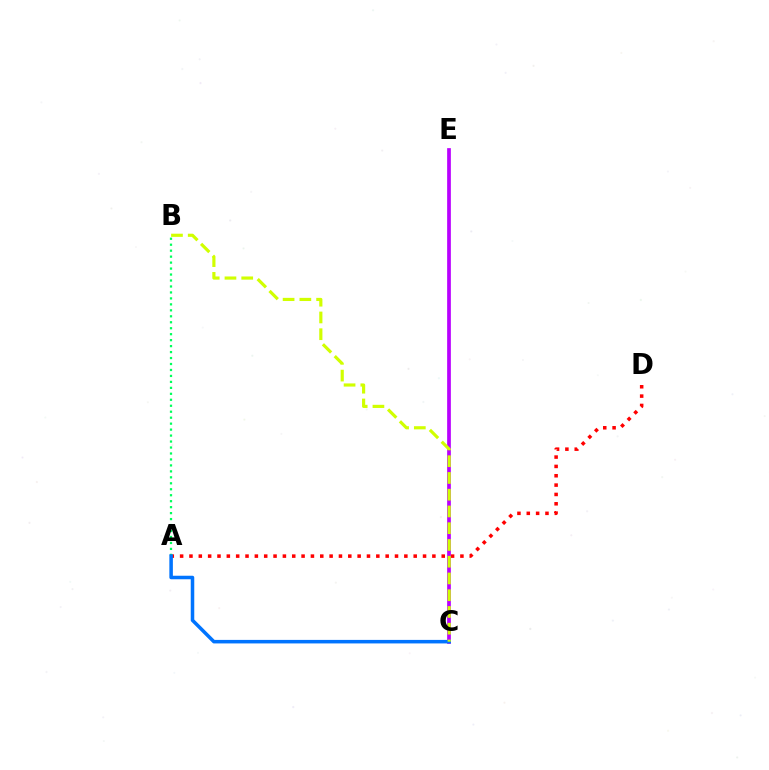{('C', 'E'): [{'color': '#b900ff', 'line_style': 'solid', 'thickness': 2.67}], ('A', 'D'): [{'color': '#ff0000', 'line_style': 'dotted', 'thickness': 2.54}], ('A', 'B'): [{'color': '#00ff5c', 'line_style': 'dotted', 'thickness': 1.62}], ('A', 'C'): [{'color': '#0074ff', 'line_style': 'solid', 'thickness': 2.54}], ('B', 'C'): [{'color': '#d1ff00', 'line_style': 'dashed', 'thickness': 2.28}]}